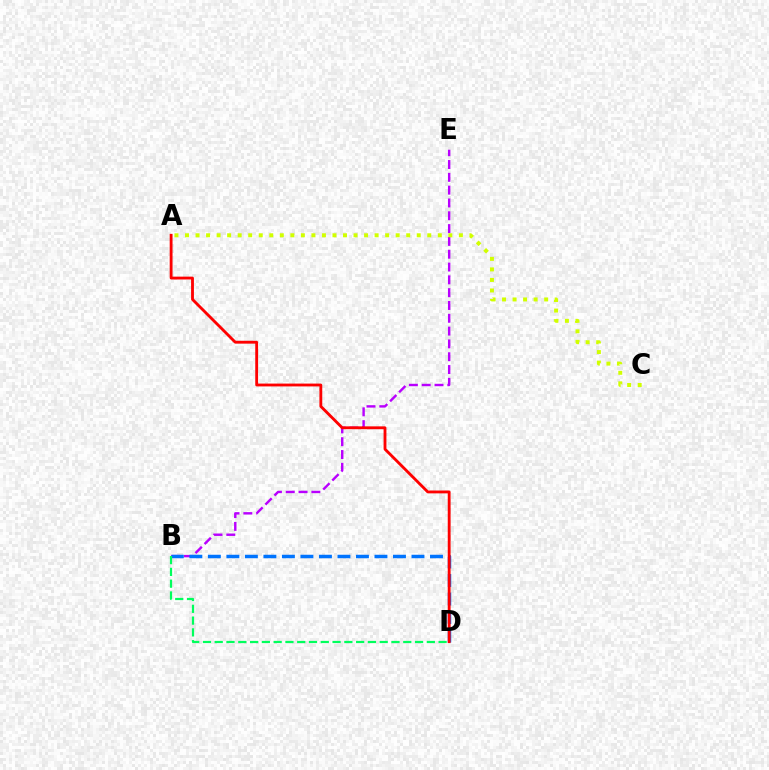{('B', 'E'): [{'color': '#b900ff', 'line_style': 'dashed', 'thickness': 1.74}], ('B', 'D'): [{'color': '#0074ff', 'line_style': 'dashed', 'thickness': 2.51}, {'color': '#00ff5c', 'line_style': 'dashed', 'thickness': 1.6}], ('A', 'C'): [{'color': '#d1ff00', 'line_style': 'dotted', 'thickness': 2.86}], ('A', 'D'): [{'color': '#ff0000', 'line_style': 'solid', 'thickness': 2.04}]}